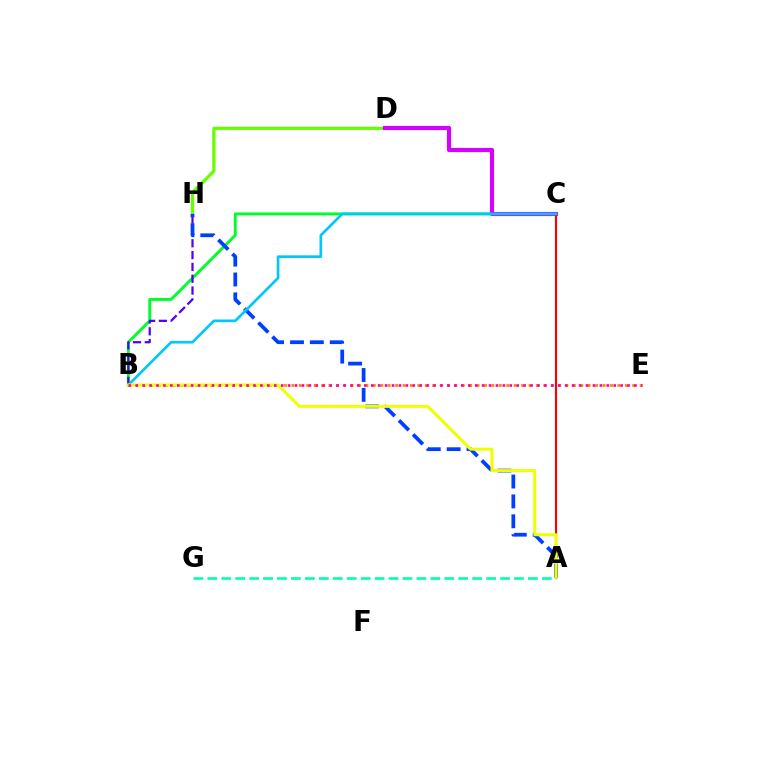{('B', 'C'): [{'color': '#00ff27', 'line_style': 'solid', 'thickness': 2.08}, {'color': '#00c7ff', 'line_style': 'solid', 'thickness': 1.92}], ('D', 'H'): [{'color': '#66ff00', 'line_style': 'solid', 'thickness': 2.34}], ('B', 'E'): [{'color': '#ff8800', 'line_style': 'dotted', 'thickness': 2.01}, {'color': '#ff00a0', 'line_style': 'dotted', 'thickness': 1.88}], ('B', 'H'): [{'color': '#4f00ff', 'line_style': 'dashed', 'thickness': 1.61}], ('C', 'D'): [{'color': '#d600ff', 'line_style': 'solid', 'thickness': 2.99}], ('A', 'H'): [{'color': '#003fff', 'line_style': 'dashed', 'thickness': 2.7}], ('A', 'C'): [{'color': '#ff0000', 'line_style': 'solid', 'thickness': 1.53}], ('A', 'B'): [{'color': '#eeff00', 'line_style': 'solid', 'thickness': 2.14}], ('A', 'G'): [{'color': '#00ffaf', 'line_style': 'dashed', 'thickness': 1.89}]}